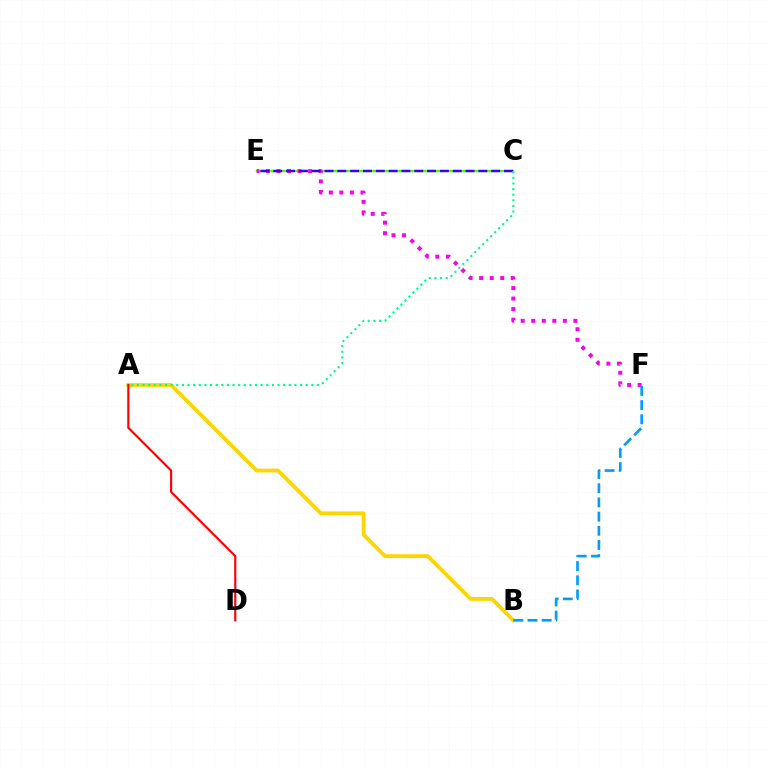{('A', 'B'): [{'color': '#ffd500', 'line_style': 'solid', 'thickness': 2.74}], ('C', 'E'): [{'color': '#4fff00', 'line_style': 'solid', 'thickness': 1.68}, {'color': '#3700ff', 'line_style': 'dashed', 'thickness': 1.74}], ('E', 'F'): [{'color': '#ff00ed', 'line_style': 'dotted', 'thickness': 2.86}], ('A', 'C'): [{'color': '#00ff86', 'line_style': 'dotted', 'thickness': 1.53}], ('B', 'F'): [{'color': '#009eff', 'line_style': 'dashed', 'thickness': 1.93}], ('A', 'D'): [{'color': '#ff0000', 'line_style': 'solid', 'thickness': 1.55}]}